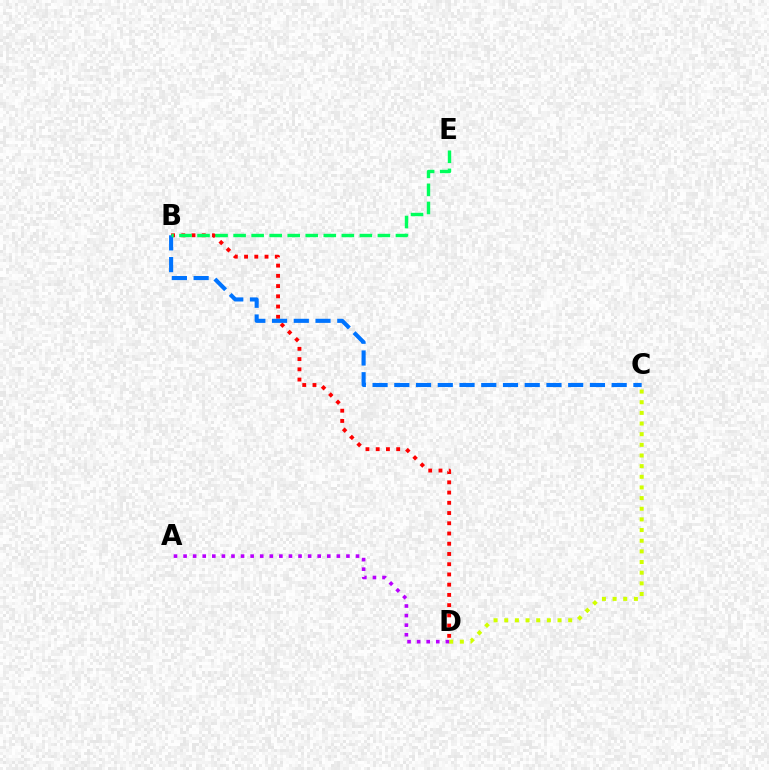{('C', 'D'): [{'color': '#d1ff00', 'line_style': 'dotted', 'thickness': 2.89}], ('A', 'D'): [{'color': '#b900ff', 'line_style': 'dotted', 'thickness': 2.6}], ('B', 'D'): [{'color': '#ff0000', 'line_style': 'dotted', 'thickness': 2.78}], ('B', 'C'): [{'color': '#0074ff', 'line_style': 'dashed', 'thickness': 2.95}], ('B', 'E'): [{'color': '#00ff5c', 'line_style': 'dashed', 'thickness': 2.45}]}